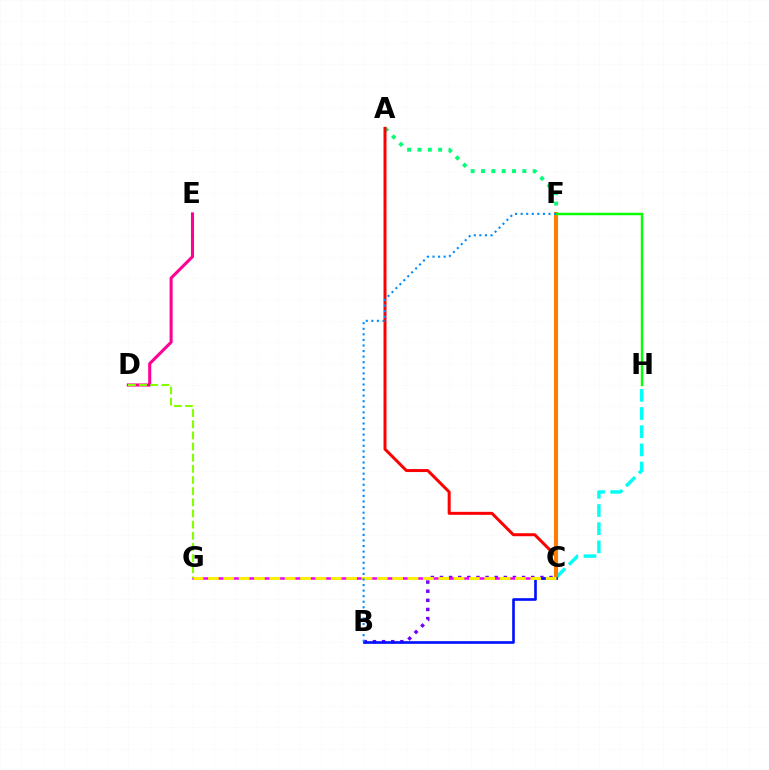{('D', 'E'): [{'color': '#ff0094', 'line_style': 'solid', 'thickness': 2.21}], ('A', 'F'): [{'color': '#00ff74', 'line_style': 'dotted', 'thickness': 2.81}], ('A', 'C'): [{'color': '#ff0000', 'line_style': 'solid', 'thickness': 2.16}], ('C', 'H'): [{'color': '#00fff6', 'line_style': 'dashed', 'thickness': 2.47}], ('B', 'C'): [{'color': '#7200ff', 'line_style': 'dotted', 'thickness': 2.48}, {'color': '#0010ff', 'line_style': 'solid', 'thickness': 1.89}], ('C', 'G'): [{'color': '#ee00ff', 'line_style': 'solid', 'thickness': 1.81}, {'color': '#fcf500', 'line_style': 'dashed', 'thickness': 2.09}], ('C', 'F'): [{'color': '#ff7c00', 'line_style': 'solid', 'thickness': 2.94}], ('F', 'H'): [{'color': '#08ff00', 'line_style': 'solid', 'thickness': 1.76}], ('D', 'G'): [{'color': '#84ff00', 'line_style': 'dashed', 'thickness': 1.51}], ('B', 'F'): [{'color': '#008cff', 'line_style': 'dotted', 'thickness': 1.51}]}